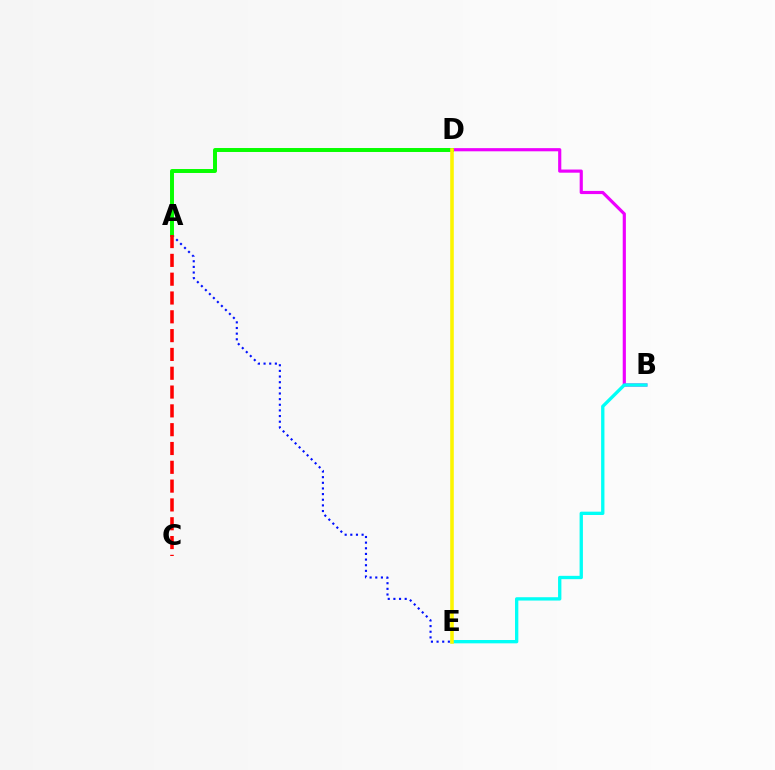{('B', 'D'): [{'color': '#ee00ff', 'line_style': 'solid', 'thickness': 2.28}], ('A', 'E'): [{'color': '#0010ff', 'line_style': 'dotted', 'thickness': 1.53}], ('B', 'E'): [{'color': '#00fff6', 'line_style': 'solid', 'thickness': 2.4}], ('A', 'D'): [{'color': '#08ff00', 'line_style': 'solid', 'thickness': 2.84}], ('A', 'C'): [{'color': '#ff0000', 'line_style': 'dashed', 'thickness': 2.56}], ('D', 'E'): [{'color': '#fcf500', 'line_style': 'solid', 'thickness': 2.57}]}